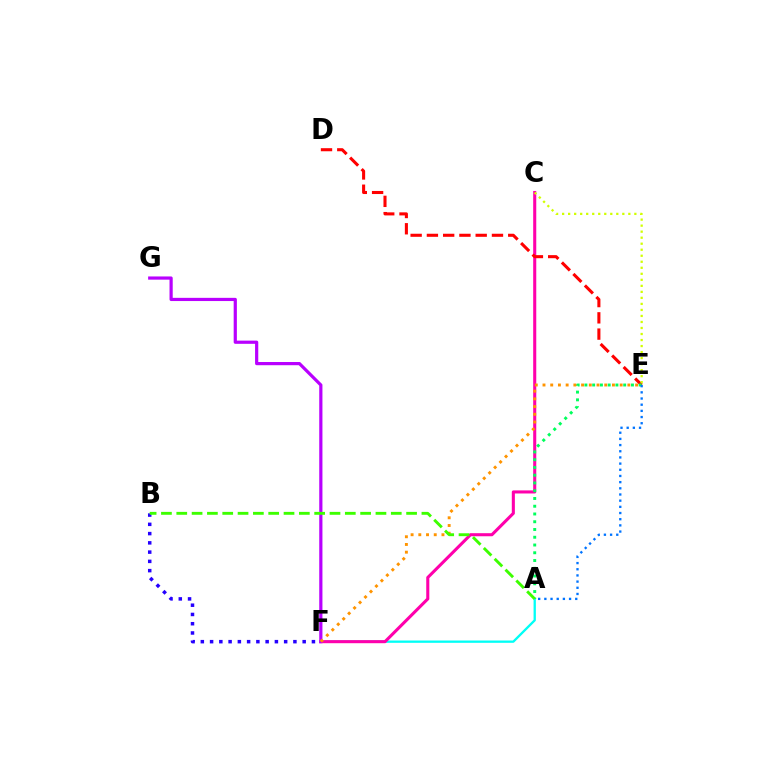{('A', 'F'): [{'color': '#00fff6', 'line_style': 'solid', 'thickness': 1.66}], ('C', 'F'): [{'color': '#ff00ac', 'line_style': 'solid', 'thickness': 2.21}], ('B', 'F'): [{'color': '#2500ff', 'line_style': 'dotted', 'thickness': 2.52}], ('D', 'E'): [{'color': '#ff0000', 'line_style': 'dashed', 'thickness': 2.21}], ('A', 'E'): [{'color': '#00ff5c', 'line_style': 'dotted', 'thickness': 2.11}, {'color': '#0074ff', 'line_style': 'dotted', 'thickness': 1.68}], ('F', 'G'): [{'color': '#b900ff', 'line_style': 'solid', 'thickness': 2.3}], ('E', 'F'): [{'color': '#ff9400', 'line_style': 'dotted', 'thickness': 2.1}], ('C', 'E'): [{'color': '#d1ff00', 'line_style': 'dotted', 'thickness': 1.64}], ('A', 'B'): [{'color': '#3dff00', 'line_style': 'dashed', 'thickness': 2.08}]}